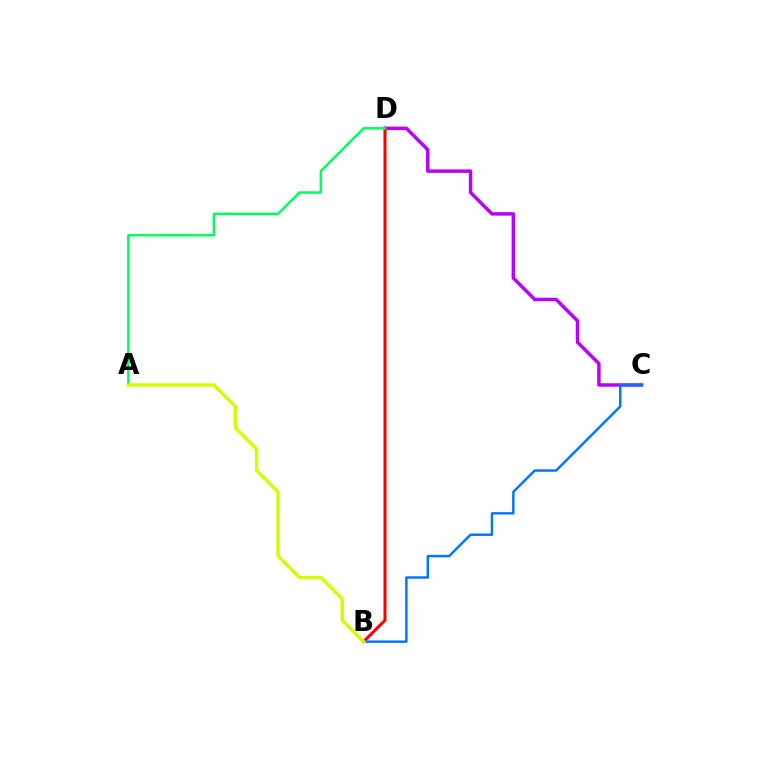{('C', 'D'): [{'color': '#b900ff', 'line_style': 'solid', 'thickness': 2.5}], ('B', 'D'): [{'color': '#ff0000', 'line_style': 'solid', 'thickness': 2.2}], ('A', 'D'): [{'color': '#00ff5c', 'line_style': 'solid', 'thickness': 1.79}], ('B', 'C'): [{'color': '#0074ff', 'line_style': 'solid', 'thickness': 1.75}], ('A', 'B'): [{'color': '#d1ff00', 'line_style': 'solid', 'thickness': 2.49}]}